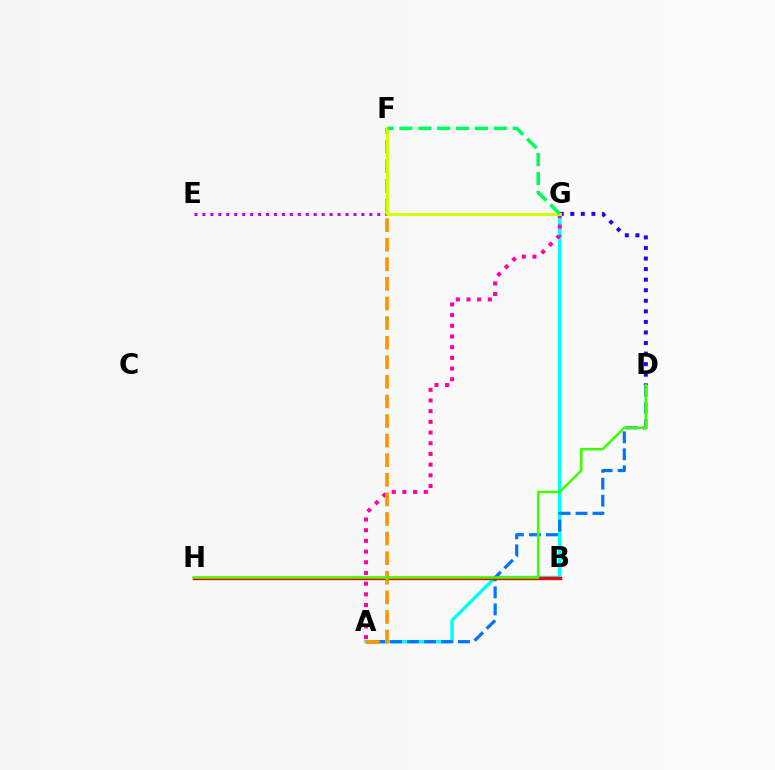{('A', 'G'): [{'color': '#00fff6', 'line_style': 'solid', 'thickness': 2.48}, {'color': '#ff00ac', 'line_style': 'dotted', 'thickness': 2.9}], ('E', 'G'): [{'color': '#b900ff', 'line_style': 'dotted', 'thickness': 2.16}], ('A', 'D'): [{'color': '#0074ff', 'line_style': 'dashed', 'thickness': 2.31}], ('B', 'H'): [{'color': '#ff0000', 'line_style': 'solid', 'thickness': 2.44}], ('A', 'F'): [{'color': '#ff9400', 'line_style': 'dashed', 'thickness': 2.66}], ('D', 'G'): [{'color': '#2500ff', 'line_style': 'dotted', 'thickness': 2.87}], ('D', 'H'): [{'color': '#3dff00', 'line_style': 'solid', 'thickness': 1.83}], ('F', 'G'): [{'color': '#d1ff00', 'line_style': 'solid', 'thickness': 2.16}, {'color': '#00ff5c', 'line_style': 'dashed', 'thickness': 2.56}]}